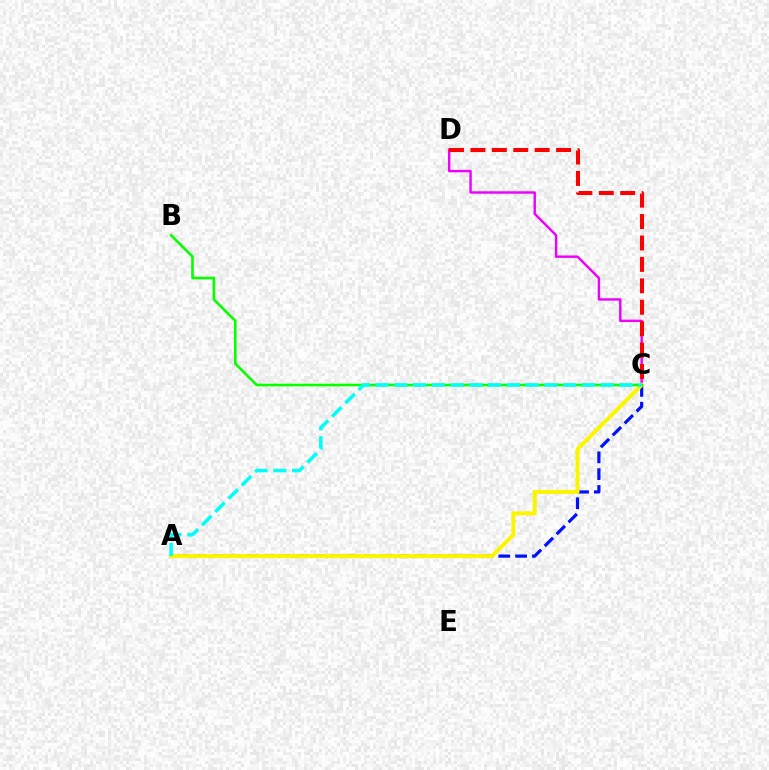{('C', 'D'): [{'color': '#ee00ff', 'line_style': 'solid', 'thickness': 1.75}, {'color': '#ff0000', 'line_style': 'dashed', 'thickness': 2.91}], ('A', 'C'): [{'color': '#0010ff', 'line_style': 'dashed', 'thickness': 2.29}, {'color': '#fcf500', 'line_style': 'solid', 'thickness': 2.86}, {'color': '#00fff6', 'line_style': 'dashed', 'thickness': 2.55}], ('B', 'C'): [{'color': '#08ff00', 'line_style': 'solid', 'thickness': 1.89}]}